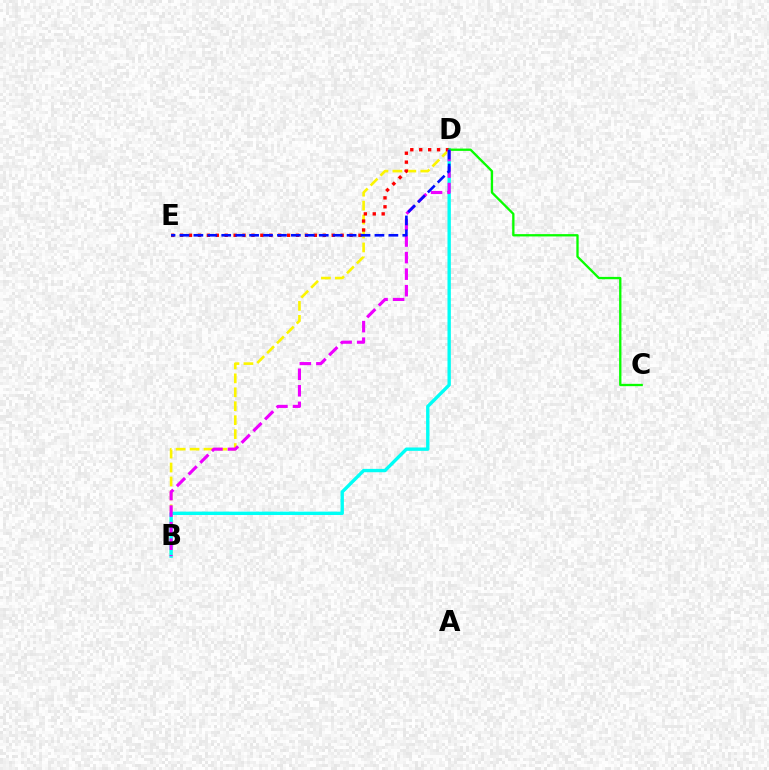{('B', 'D'): [{'color': '#fcf500', 'line_style': 'dashed', 'thickness': 1.89}, {'color': '#00fff6', 'line_style': 'solid', 'thickness': 2.42}, {'color': '#ee00ff', 'line_style': 'dashed', 'thickness': 2.25}], ('D', 'E'): [{'color': '#ff0000', 'line_style': 'dotted', 'thickness': 2.42}, {'color': '#0010ff', 'line_style': 'dashed', 'thickness': 1.89}], ('C', 'D'): [{'color': '#08ff00', 'line_style': 'solid', 'thickness': 1.67}]}